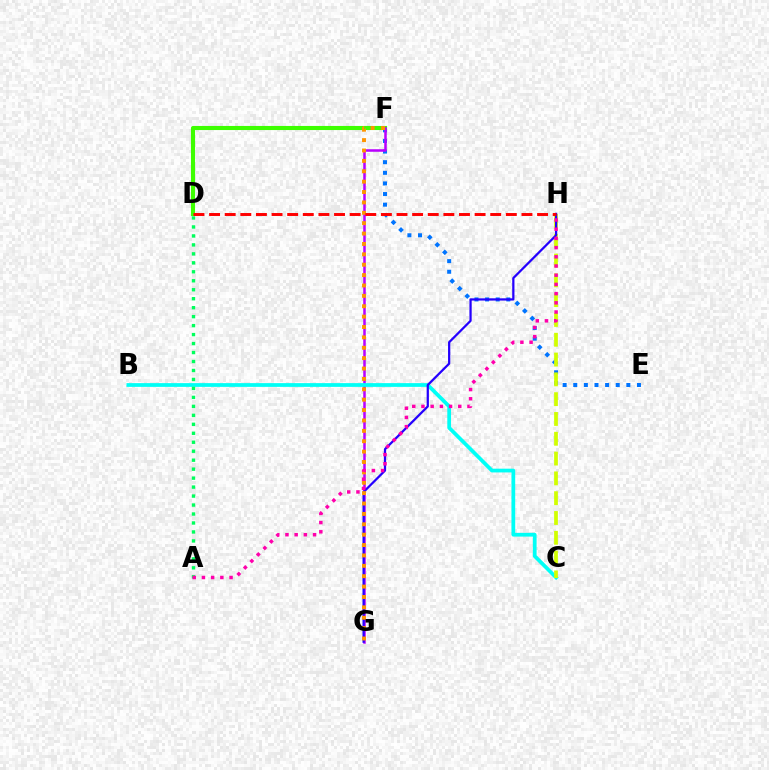{('E', 'F'): [{'color': '#0074ff', 'line_style': 'dotted', 'thickness': 2.89}], ('D', 'F'): [{'color': '#3dff00', 'line_style': 'solid', 'thickness': 2.95}], ('F', 'G'): [{'color': '#b900ff', 'line_style': 'solid', 'thickness': 1.82}, {'color': '#ff9400', 'line_style': 'dotted', 'thickness': 2.82}], ('B', 'C'): [{'color': '#00fff6', 'line_style': 'solid', 'thickness': 2.69}], ('C', 'H'): [{'color': '#d1ff00', 'line_style': 'dashed', 'thickness': 2.69}], ('G', 'H'): [{'color': '#2500ff', 'line_style': 'solid', 'thickness': 1.62}], ('A', 'D'): [{'color': '#00ff5c', 'line_style': 'dotted', 'thickness': 2.44}], ('A', 'H'): [{'color': '#ff00ac', 'line_style': 'dotted', 'thickness': 2.5}], ('D', 'H'): [{'color': '#ff0000', 'line_style': 'dashed', 'thickness': 2.12}]}